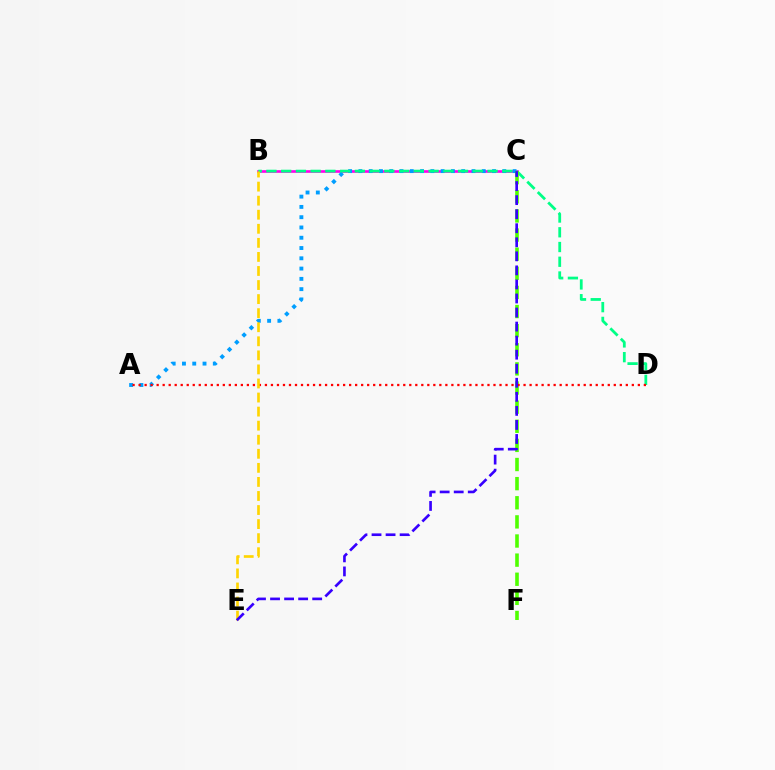{('B', 'C'): [{'color': '#ff00ed', 'line_style': 'solid', 'thickness': 1.91}], ('A', 'C'): [{'color': '#009eff', 'line_style': 'dotted', 'thickness': 2.79}], ('B', 'D'): [{'color': '#00ff86', 'line_style': 'dashed', 'thickness': 2.0}], ('C', 'F'): [{'color': '#4fff00', 'line_style': 'dashed', 'thickness': 2.6}], ('A', 'D'): [{'color': '#ff0000', 'line_style': 'dotted', 'thickness': 1.63}], ('B', 'E'): [{'color': '#ffd500', 'line_style': 'dashed', 'thickness': 1.91}], ('C', 'E'): [{'color': '#3700ff', 'line_style': 'dashed', 'thickness': 1.91}]}